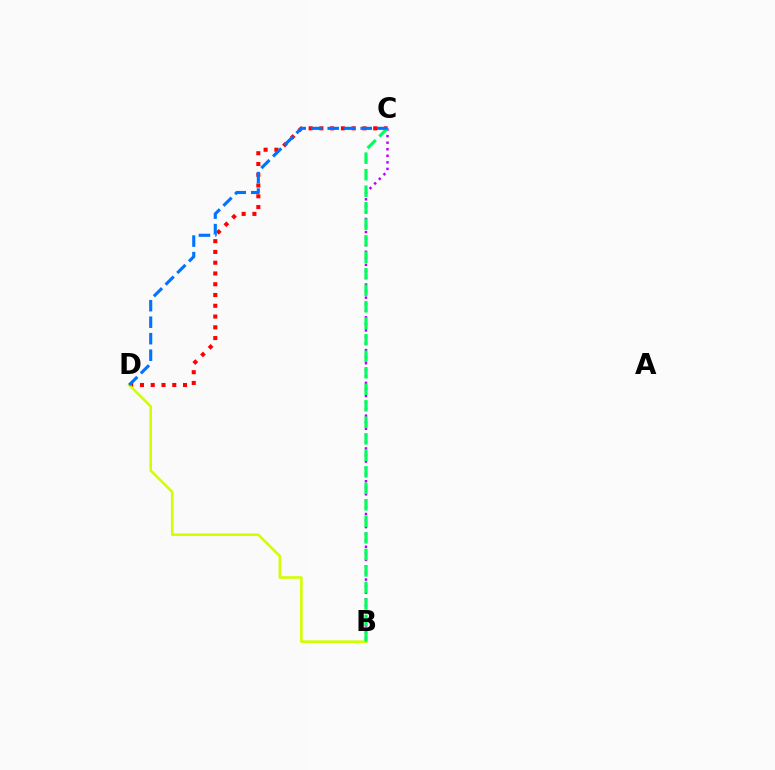{('B', 'C'): [{'color': '#b900ff', 'line_style': 'dotted', 'thickness': 1.78}, {'color': '#00ff5c', 'line_style': 'dashed', 'thickness': 2.24}], ('C', 'D'): [{'color': '#ff0000', 'line_style': 'dotted', 'thickness': 2.93}, {'color': '#0074ff', 'line_style': 'dashed', 'thickness': 2.24}], ('B', 'D'): [{'color': '#d1ff00', 'line_style': 'solid', 'thickness': 1.89}]}